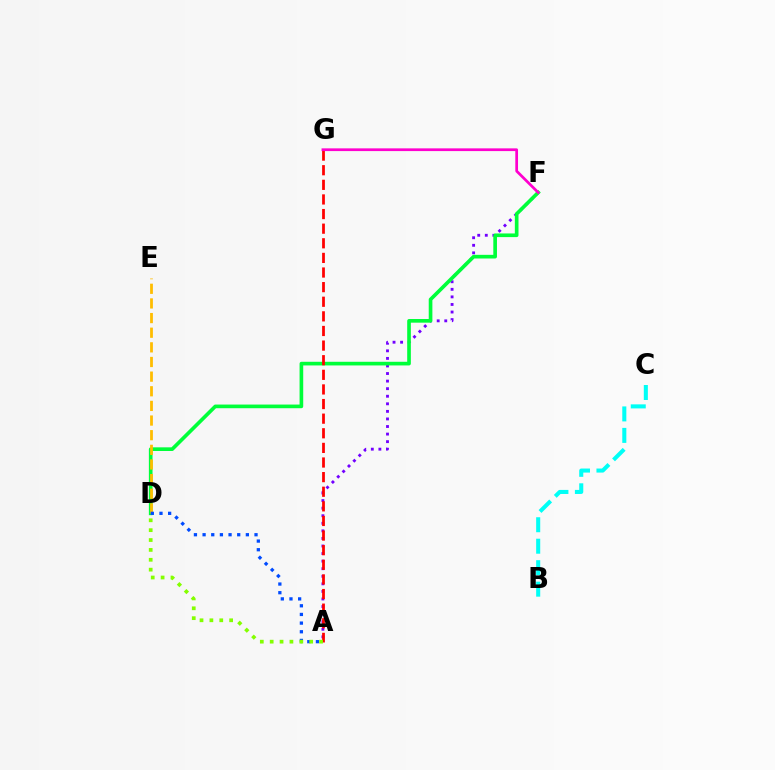{('A', 'F'): [{'color': '#7200ff', 'line_style': 'dotted', 'thickness': 2.06}], ('D', 'F'): [{'color': '#00ff39', 'line_style': 'solid', 'thickness': 2.63}], ('D', 'E'): [{'color': '#ffbd00', 'line_style': 'dashed', 'thickness': 1.99}], ('B', 'C'): [{'color': '#00fff6', 'line_style': 'dashed', 'thickness': 2.92}], ('A', 'D'): [{'color': '#004bff', 'line_style': 'dotted', 'thickness': 2.35}, {'color': '#84ff00', 'line_style': 'dotted', 'thickness': 2.68}], ('A', 'G'): [{'color': '#ff0000', 'line_style': 'dashed', 'thickness': 1.99}], ('F', 'G'): [{'color': '#ff00cf', 'line_style': 'solid', 'thickness': 1.96}]}